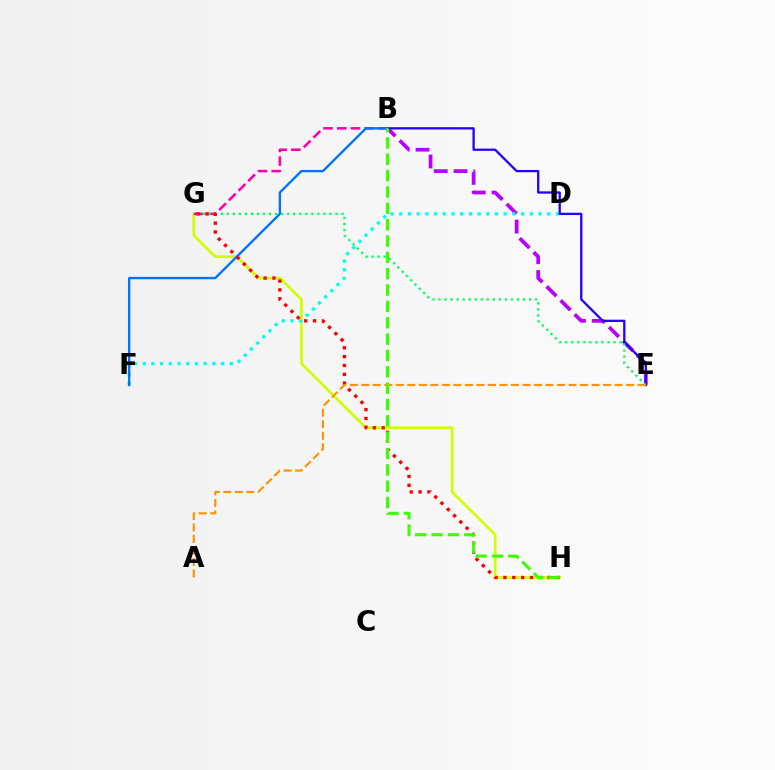{('B', 'E'): [{'color': '#b900ff', 'line_style': 'dashed', 'thickness': 2.69}, {'color': '#2500ff', 'line_style': 'solid', 'thickness': 1.65}], ('G', 'H'): [{'color': '#d1ff00', 'line_style': 'solid', 'thickness': 1.95}, {'color': '#ff0000', 'line_style': 'dotted', 'thickness': 2.4}], ('D', 'F'): [{'color': '#00fff6', 'line_style': 'dotted', 'thickness': 2.37}], ('B', 'G'): [{'color': '#ff00ac', 'line_style': 'dashed', 'thickness': 1.86}], ('B', 'F'): [{'color': '#0074ff', 'line_style': 'solid', 'thickness': 1.7}], ('E', 'G'): [{'color': '#00ff5c', 'line_style': 'dotted', 'thickness': 1.64}], ('A', 'E'): [{'color': '#ff9400', 'line_style': 'dashed', 'thickness': 1.56}], ('B', 'H'): [{'color': '#3dff00', 'line_style': 'dashed', 'thickness': 2.22}]}